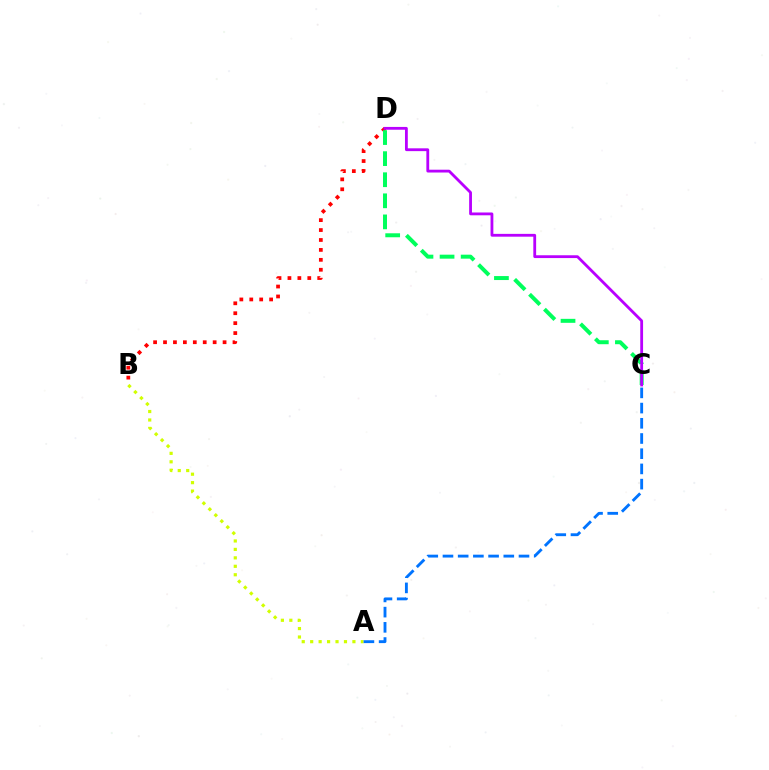{('B', 'D'): [{'color': '#ff0000', 'line_style': 'dotted', 'thickness': 2.7}], ('C', 'D'): [{'color': '#00ff5c', 'line_style': 'dashed', 'thickness': 2.86}, {'color': '#b900ff', 'line_style': 'solid', 'thickness': 2.02}], ('A', 'B'): [{'color': '#d1ff00', 'line_style': 'dotted', 'thickness': 2.3}], ('A', 'C'): [{'color': '#0074ff', 'line_style': 'dashed', 'thickness': 2.07}]}